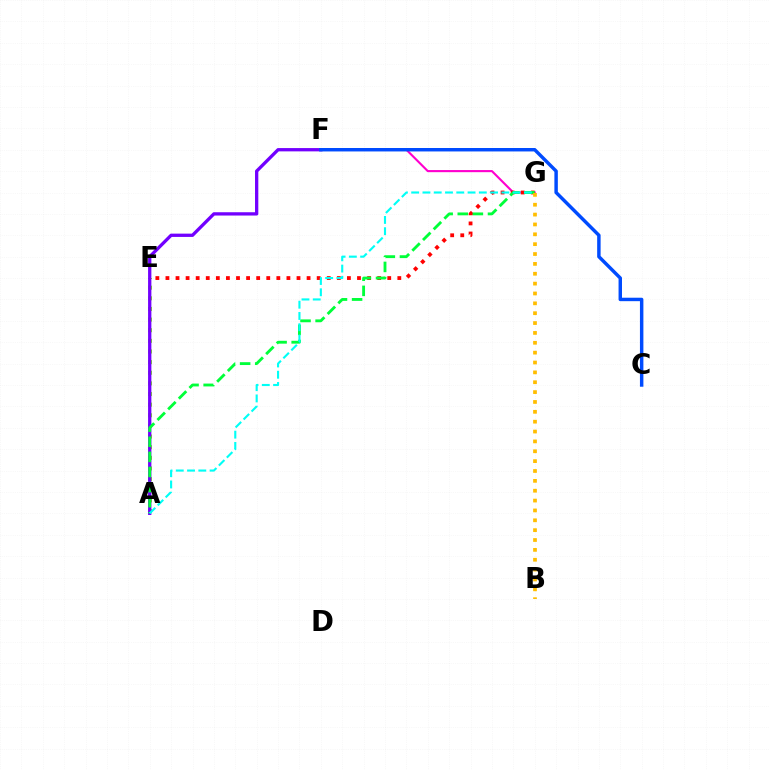{('A', 'E'): [{'color': '#84ff00', 'line_style': 'dotted', 'thickness': 2.89}], ('F', 'G'): [{'color': '#ff00cf', 'line_style': 'solid', 'thickness': 1.53}], ('A', 'F'): [{'color': '#7200ff', 'line_style': 'solid', 'thickness': 2.37}], ('E', 'G'): [{'color': '#ff0000', 'line_style': 'dotted', 'thickness': 2.74}], ('A', 'G'): [{'color': '#00ff39', 'line_style': 'dashed', 'thickness': 2.05}, {'color': '#00fff6', 'line_style': 'dashed', 'thickness': 1.53}], ('C', 'F'): [{'color': '#004bff', 'line_style': 'solid', 'thickness': 2.48}], ('B', 'G'): [{'color': '#ffbd00', 'line_style': 'dotted', 'thickness': 2.68}]}